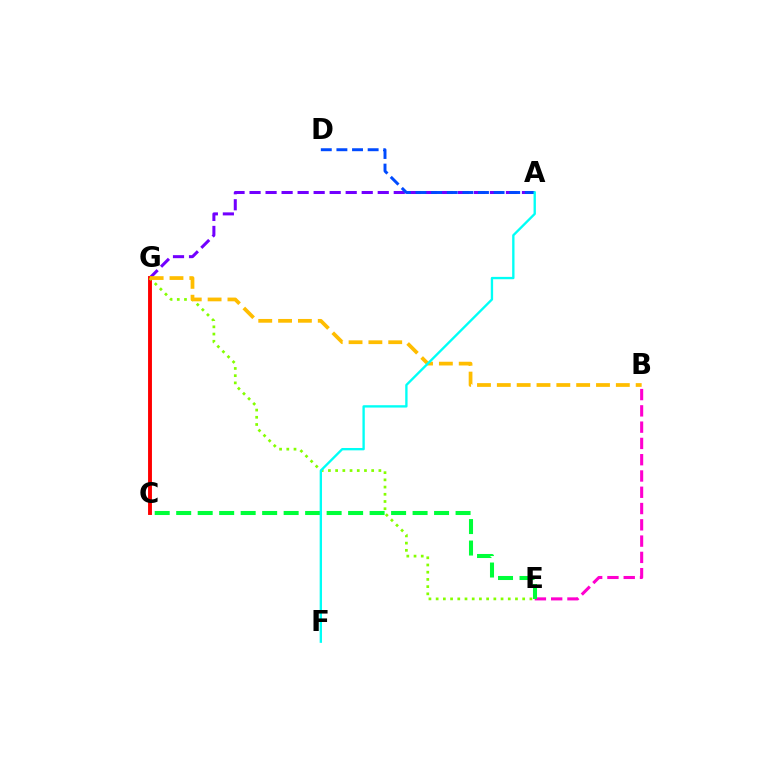{('A', 'G'): [{'color': '#7200ff', 'line_style': 'dashed', 'thickness': 2.18}], ('C', 'G'): [{'color': '#ff0000', 'line_style': 'solid', 'thickness': 2.8}], ('E', 'G'): [{'color': '#84ff00', 'line_style': 'dotted', 'thickness': 1.96}], ('B', 'E'): [{'color': '#ff00cf', 'line_style': 'dashed', 'thickness': 2.21}], ('C', 'E'): [{'color': '#00ff39', 'line_style': 'dashed', 'thickness': 2.92}], ('A', 'D'): [{'color': '#004bff', 'line_style': 'dashed', 'thickness': 2.12}], ('B', 'G'): [{'color': '#ffbd00', 'line_style': 'dashed', 'thickness': 2.69}], ('A', 'F'): [{'color': '#00fff6', 'line_style': 'solid', 'thickness': 1.69}]}